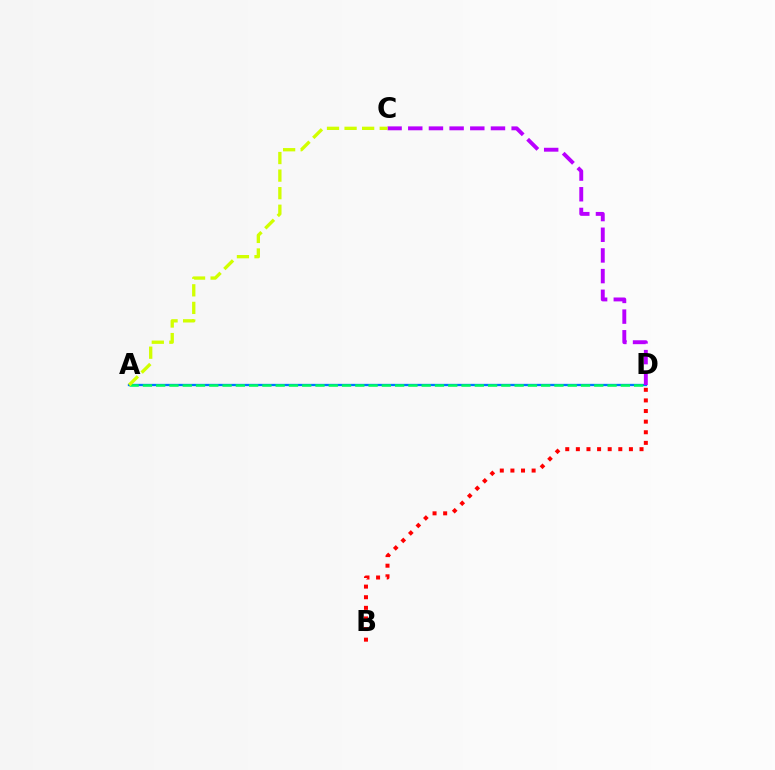{('B', 'D'): [{'color': '#ff0000', 'line_style': 'dotted', 'thickness': 2.88}], ('A', 'D'): [{'color': '#0074ff', 'line_style': 'solid', 'thickness': 1.67}, {'color': '#00ff5c', 'line_style': 'dashed', 'thickness': 1.8}], ('C', 'D'): [{'color': '#b900ff', 'line_style': 'dashed', 'thickness': 2.81}], ('A', 'C'): [{'color': '#d1ff00', 'line_style': 'dashed', 'thickness': 2.39}]}